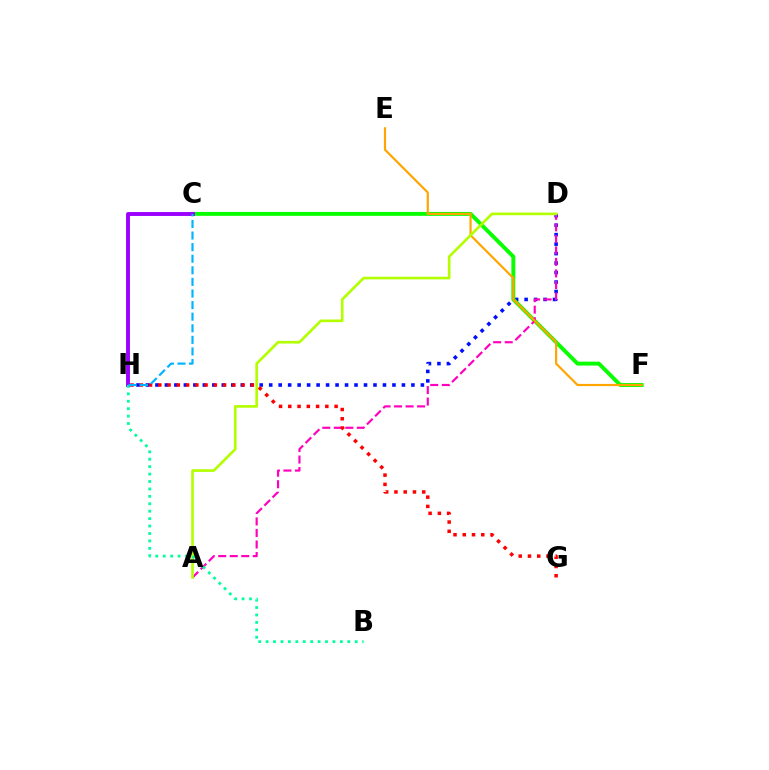{('D', 'H'): [{'color': '#0010ff', 'line_style': 'dotted', 'thickness': 2.58}], ('C', 'F'): [{'color': '#08ff00', 'line_style': 'solid', 'thickness': 2.82}], ('A', 'D'): [{'color': '#ff00bd', 'line_style': 'dashed', 'thickness': 1.56}, {'color': '#b3ff00', 'line_style': 'solid', 'thickness': 1.9}], ('E', 'F'): [{'color': '#ffa500', 'line_style': 'solid', 'thickness': 1.57}], ('C', 'H'): [{'color': '#9b00ff', 'line_style': 'solid', 'thickness': 2.81}, {'color': '#00b5ff', 'line_style': 'dashed', 'thickness': 1.57}], ('G', 'H'): [{'color': '#ff0000', 'line_style': 'dotted', 'thickness': 2.52}], ('B', 'H'): [{'color': '#00ff9d', 'line_style': 'dotted', 'thickness': 2.02}]}